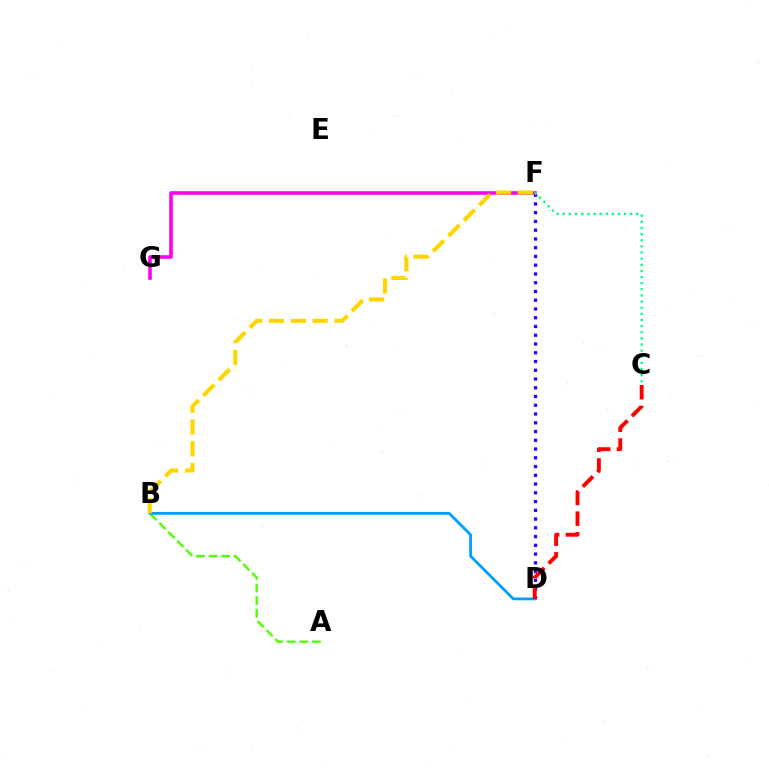{('D', 'F'): [{'color': '#3700ff', 'line_style': 'dotted', 'thickness': 2.38}], ('F', 'G'): [{'color': '#ff00ed', 'line_style': 'solid', 'thickness': 2.58}], ('A', 'B'): [{'color': '#4fff00', 'line_style': 'dashed', 'thickness': 1.71}], ('B', 'D'): [{'color': '#009eff', 'line_style': 'solid', 'thickness': 2.01}], ('B', 'F'): [{'color': '#ffd500', 'line_style': 'dashed', 'thickness': 2.96}], ('C', 'F'): [{'color': '#00ff86', 'line_style': 'dotted', 'thickness': 1.67}], ('C', 'D'): [{'color': '#ff0000', 'line_style': 'dashed', 'thickness': 2.81}]}